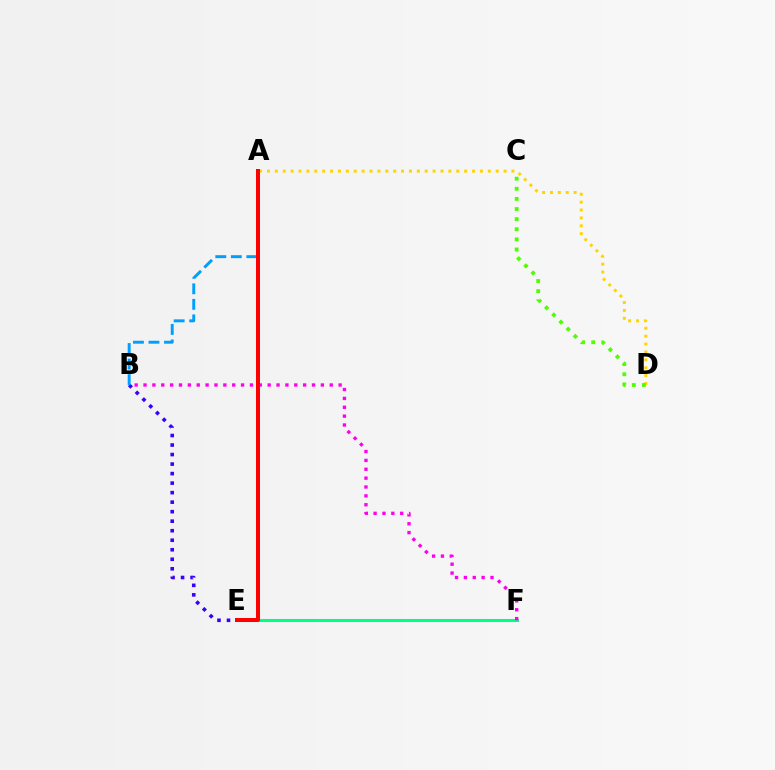{('E', 'F'): [{'color': '#00ff86', 'line_style': 'solid', 'thickness': 2.21}], ('B', 'E'): [{'color': '#3700ff', 'line_style': 'dotted', 'thickness': 2.59}], ('A', 'D'): [{'color': '#ffd500', 'line_style': 'dotted', 'thickness': 2.14}], ('A', 'B'): [{'color': '#009eff', 'line_style': 'dashed', 'thickness': 2.11}], ('B', 'F'): [{'color': '#ff00ed', 'line_style': 'dotted', 'thickness': 2.41}], ('C', 'D'): [{'color': '#4fff00', 'line_style': 'dotted', 'thickness': 2.75}], ('A', 'E'): [{'color': '#ff0000', 'line_style': 'solid', 'thickness': 2.88}]}